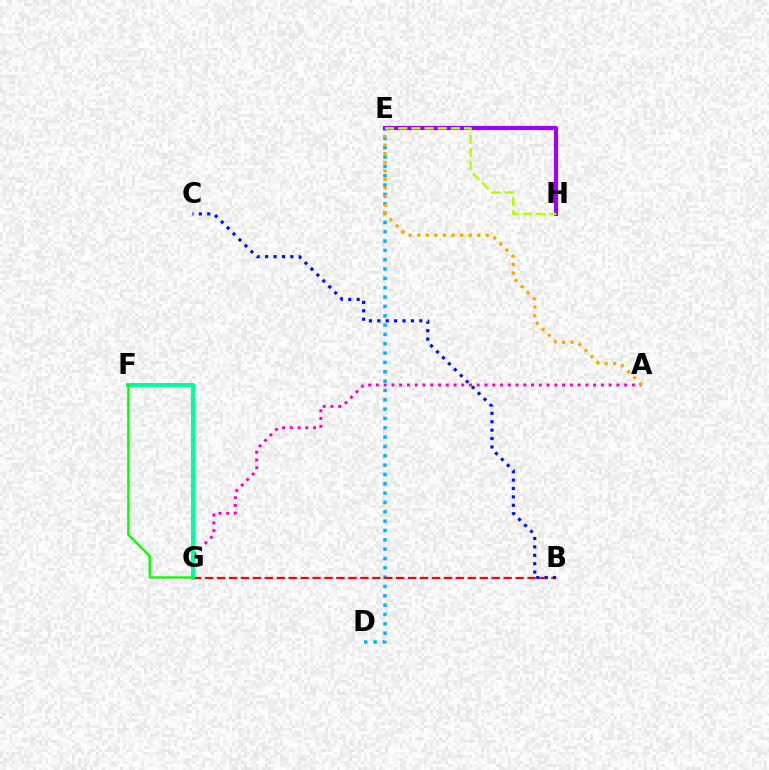{('A', 'G'): [{'color': '#ff00bd', 'line_style': 'dotted', 'thickness': 2.11}], ('D', 'E'): [{'color': '#00b5ff', 'line_style': 'dotted', 'thickness': 2.54}], ('B', 'G'): [{'color': '#ff0000', 'line_style': 'dashed', 'thickness': 1.62}], ('F', 'G'): [{'color': '#00ff9d', 'line_style': 'solid', 'thickness': 2.88}, {'color': '#08ff00', 'line_style': 'solid', 'thickness': 1.67}], ('B', 'C'): [{'color': '#0010ff', 'line_style': 'dotted', 'thickness': 2.28}], ('A', 'E'): [{'color': '#ffa500', 'line_style': 'dotted', 'thickness': 2.33}], ('E', 'H'): [{'color': '#9b00ff', 'line_style': 'solid', 'thickness': 2.99}, {'color': '#b3ff00', 'line_style': 'dashed', 'thickness': 1.79}]}